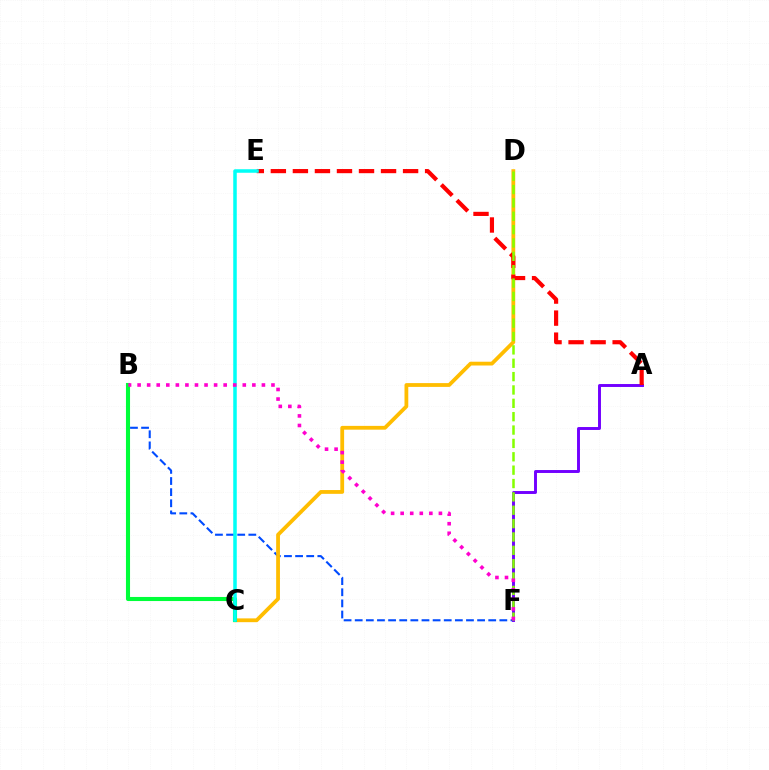{('B', 'F'): [{'color': '#004bff', 'line_style': 'dashed', 'thickness': 1.51}, {'color': '#ff00cf', 'line_style': 'dotted', 'thickness': 2.6}], ('C', 'D'): [{'color': '#ffbd00', 'line_style': 'solid', 'thickness': 2.73}], ('A', 'F'): [{'color': '#7200ff', 'line_style': 'solid', 'thickness': 2.11}], ('B', 'C'): [{'color': '#00ff39', 'line_style': 'solid', 'thickness': 2.94}], ('A', 'E'): [{'color': '#ff0000', 'line_style': 'dashed', 'thickness': 2.99}], ('D', 'F'): [{'color': '#84ff00', 'line_style': 'dashed', 'thickness': 1.82}], ('C', 'E'): [{'color': '#00fff6', 'line_style': 'solid', 'thickness': 2.54}]}